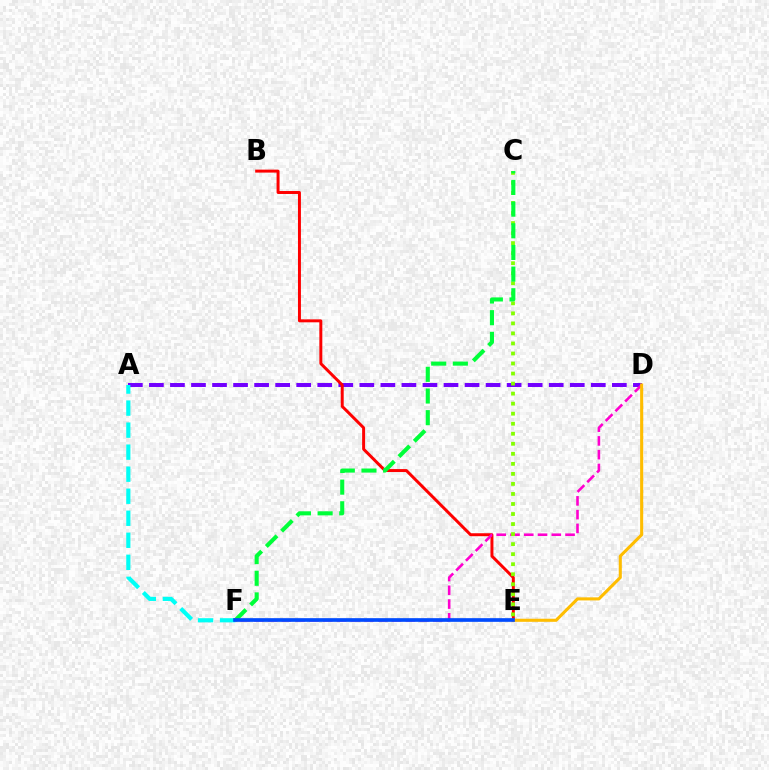{('A', 'D'): [{'color': '#7200ff', 'line_style': 'dashed', 'thickness': 2.86}], ('A', 'F'): [{'color': '#00fff6', 'line_style': 'dashed', 'thickness': 2.99}], ('B', 'E'): [{'color': '#ff0000', 'line_style': 'solid', 'thickness': 2.13}], ('D', 'F'): [{'color': '#ff00cf', 'line_style': 'dashed', 'thickness': 1.87}], ('C', 'E'): [{'color': '#84ff00', 'line_style': 'dotted', 'thickness': 2.73}], ('C', 'F'): [{'color': '#00ff39', 'line_style': 'dashed', 'thickness': 2.94}], ('D', 'E'): [{'color': '#ffbd00', 'line_style': 'solid', 'thickness': 2.22}], ('E', 'F'): [{'color': '#004bff', 'line_style': 'solid', 'thickness': 2.65}]}